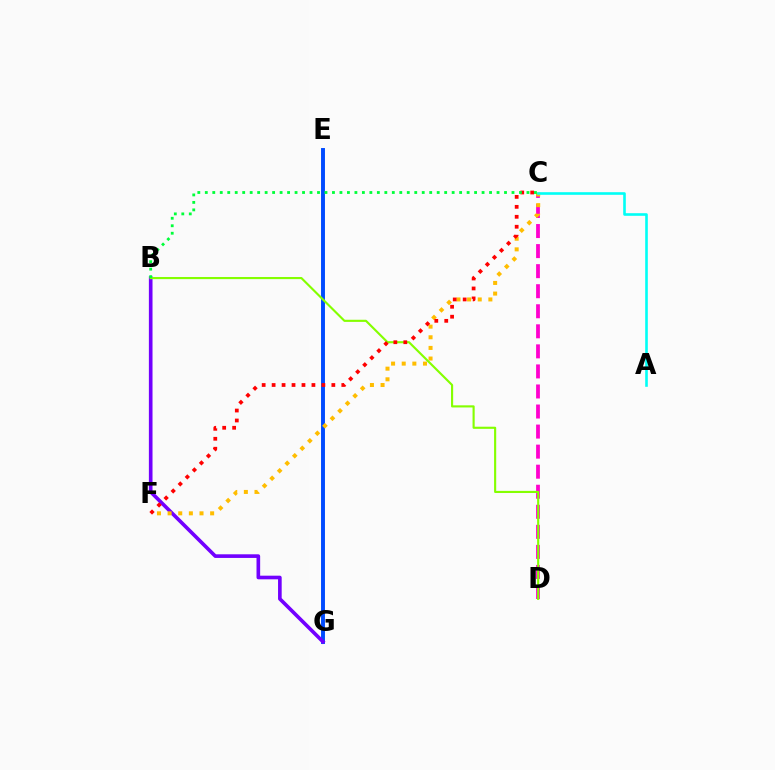{('E', 'G'): [{'color': '#004bff', 'line_style': 'solid', 'thickness': 2.83}], ('B', 'G'): [{'color': '#7200ff', 'line_style': 'solid', 'thickness': 2.62}], ('C', 'D'): [{'color': '#ff00cf', 'line_style': 'dashed', 'thickness': 2.72}], ('C', 'F'): [{'color': '#ffbd00', 'line_style': 'dotted', 'thickness': 2.89}, {'color': '#ff0000', 'line_style': 'dotted', 'thickness': 2.7}], ('B', 'D'): [{'color': '#84ff00', 'line_style': 'solid', 'thickness': 1.53}], ('A', 'C'): [{'color': '#00fff6', 'line_style': 'solid', 'thickness': 1.88}], ('B', 'C'): [{'color': '#00ff39', 'line_style': 'dotted', 'thickness': 2.03}]}